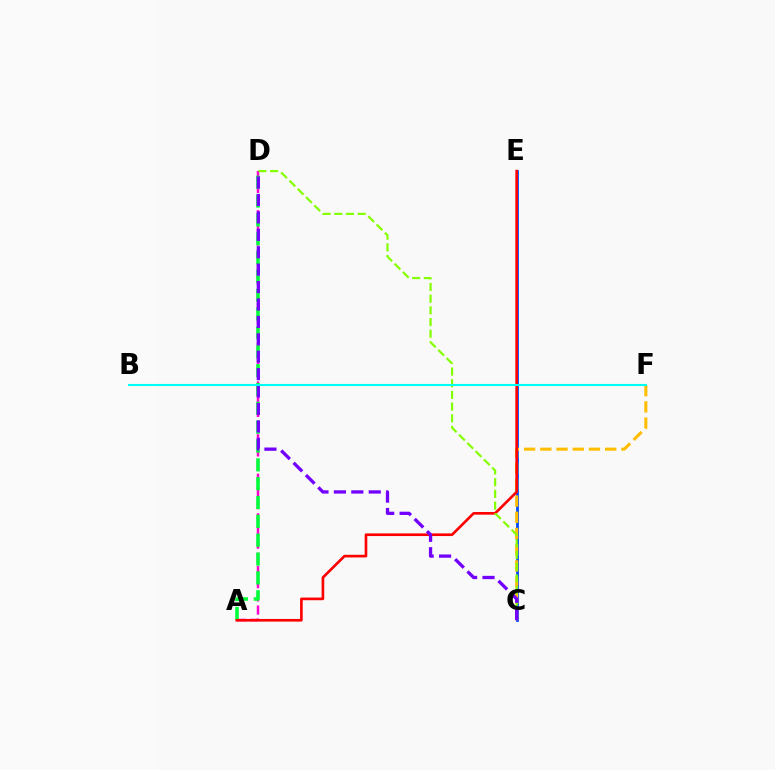{('C', 'E'): [{'color': '#004bff', 'line_style': 'solid', 'thickness': 1.99}], ('C', 'F'): [{'color': '#ffbd00', 'line_style': 'dashed', 'thickness': 2.2}], ('A', 'D'): [{'color': '#ff00cf', 'line_style': 'dashed', 'thickness': 1.79}, {'color': '#00ff39', 'line_style': 'dashed', 'thickness': 2.56}], ('A', 'E'): [{'color': '#ff0000', 'line_style': 'solid', 'thickness': 1.91}], ('C', 'D'): [{'color': '#84ff00', 'line_style': 'dashed', 'thickness': 1.59}, {'color': '#7200ff', 'line_style': 'dashed', 'thickness': 2.37}], ('B', 'F'): [{'color': '#00fff6', 'line_style': 'solid', 'thickness': 1.5}]}